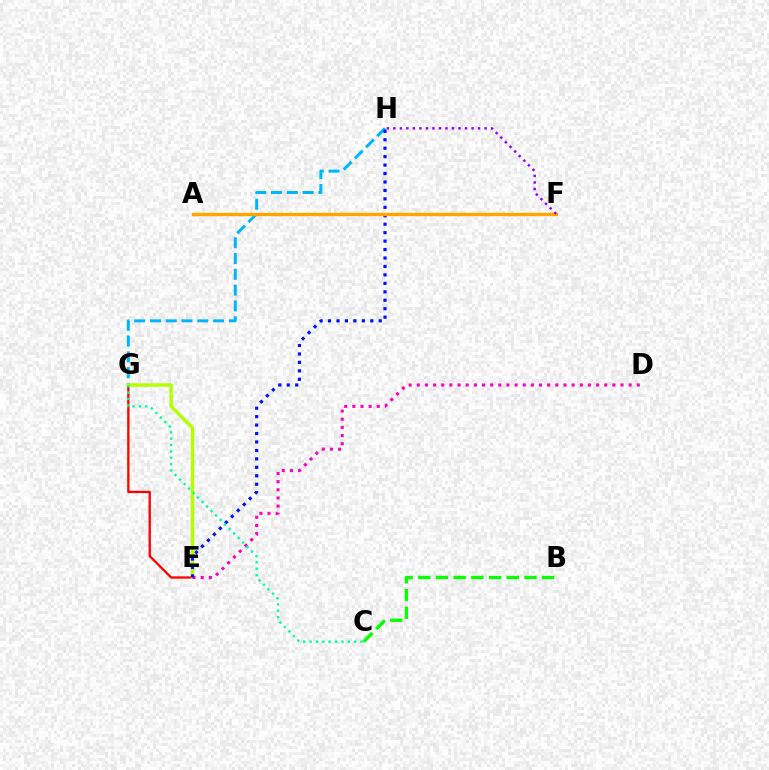{('E', 'G'): [{'color': '#ff0000', 'line_style': 'solid', 'thickness': 1.65}, {'color': '#b3ff00', 'line_style': 'solid', 'thickness': 2.4}], ('G', 'H'): [{'color': '#00b5ff', 'line_style': 'dashed', 'thickness': 2.14}], ('D', 'E'): [{'color': '#ff00bd', 'line_style': 'dotted', 'thickness': 2.21}], ('E', 'H'): [{'color': '#0010ff', 'line_style': 'dotted', 'thickness': 2.3}], ('A', 'F'): [{'color': '#ffa500', 'line_style': 'solid', 'thickness': 2.43}], ('C', 'G'): [{'color': '#00ff9d', 'line_style': 'dotted', 'thickness': 1.73}], ('F', 'H'): [{'color': '#9b00ff', 'line_style': 'dotted', 'thickness': 1.77}], ('B', 'C'): [{'color': '#08ff00', 'line_style': 'dashed', 'thickness': 2.4}]}